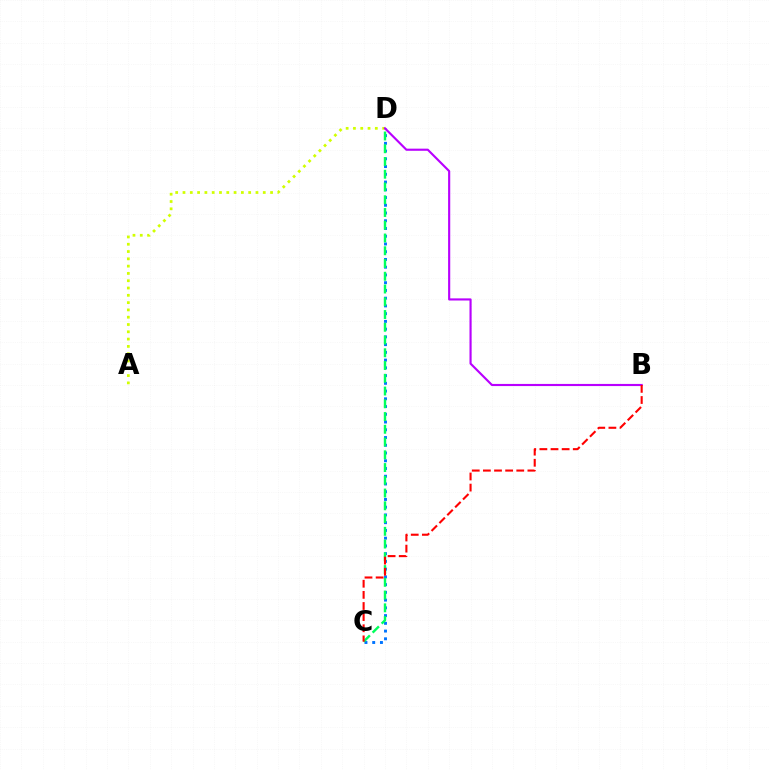{('C', 'D'): [{'color': '#0074ff', 'line_style': 'dotted', 'thickness': 2.1}, {'color': '#00ff5c', 'line_style': 'dashed', 'thickness': 1.73}], ('A', 'D'): [{'color': '#d1ff00', 'line_style': 'dotted', 'thickness': 1.98}], ('B', 'D'): [{'color': '#b900ff', 'line_style': 'solid', 'thickness': 1.54}], ('B', 'C'): [{'color': '#ff0000', 'line_style': 'dashed', 'thickness': 1.51}]}